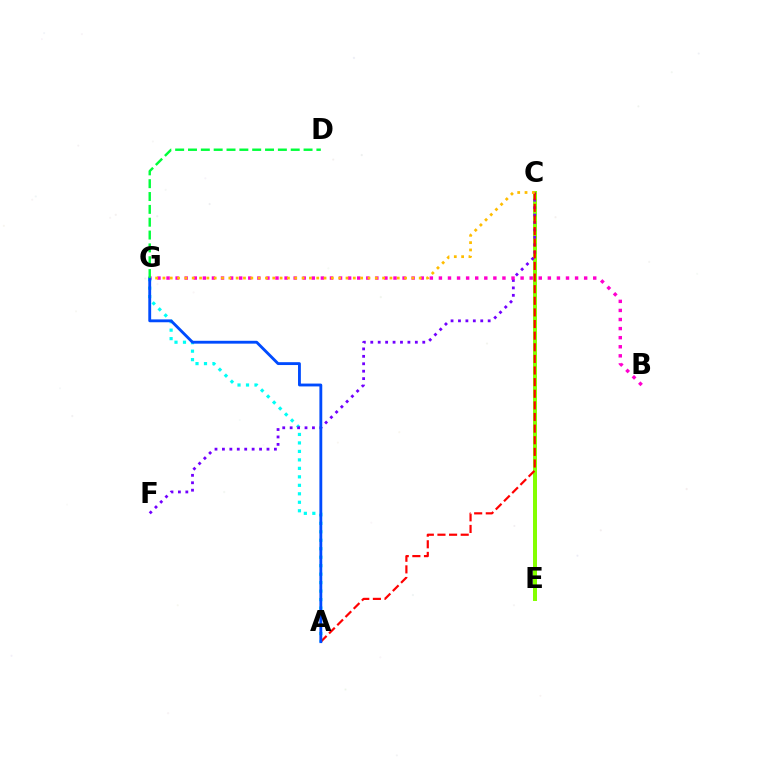{('C', 'E'): [{'color': '#84ff00', 'line_style': 'solid', 'thickness': 2.87}], ('A', 'G'): [{'color': '#00fff6', 'line_style': 'dotted', 'thickness': 2.3}, {'color': '#004bff', 'line_style': 'solid', 'thickness': 2.05}], ('C', 'F'): [{'color': '#7200ff', 'line_style': 'dotted', 'thickness': 2.02}], ('B', 'G'): [{'color': '#ff00cf', 'line_style': 'dotted', 'thickness': 2.47}], ('A', 'C'): [{'color': '#ff0000', 'line_style': 'dashed', 'thickness': 1.58}], ('C', 'G'): [{'color': '#ffbd00', 'line_style': 'dotted', 'thickness': 1.99}], ('D', 'G'): [{'color': '#00ff39', 'line_style': 'dashed', 'thickness': 1.74}]}